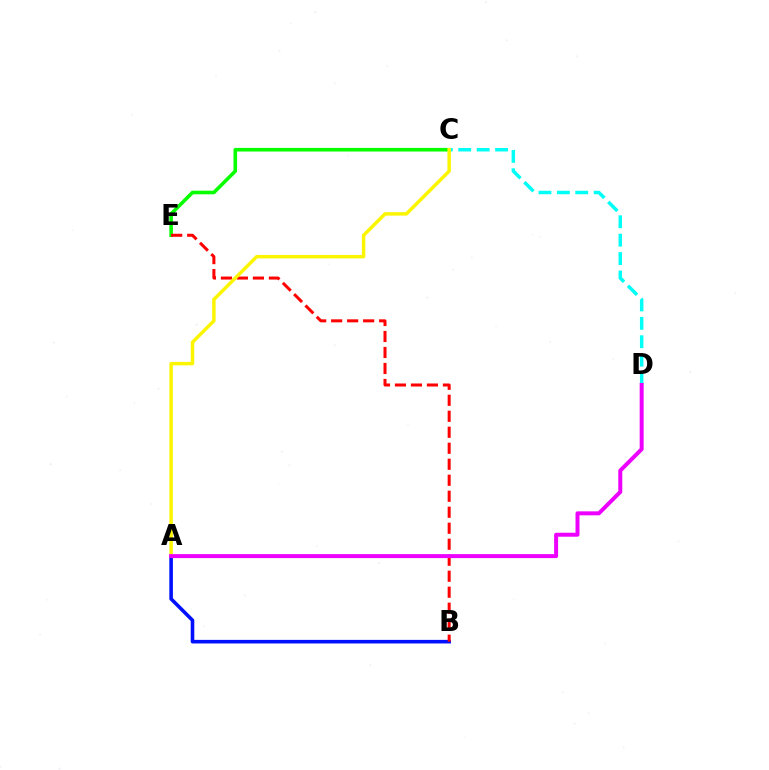{('C', 'E'): [{'color': '#08ff00', 'line_style': 'solid', 'thickness': 2.59}], ('C', 'D'): [{'color': '#00fff6', 'line_style': 'dashed', 'thickness': 2.5}], ('A', 'B'): [{'color': '#0010ff', 'line_style': 'solid', 'thickness': 2.58}], ('B', 'E'): [{'color': '#ff0000', 'line_style': 'dashed', 'thickness': 2.17}], ('A', 'C'): [{'color': '#fcf500', 'line_style': 'solid', 'thickness': 2.49}], ('A', 'D'): [{'color': '#ee00ff', 'line_style': 'solid', 'thickness': 2.87}]}